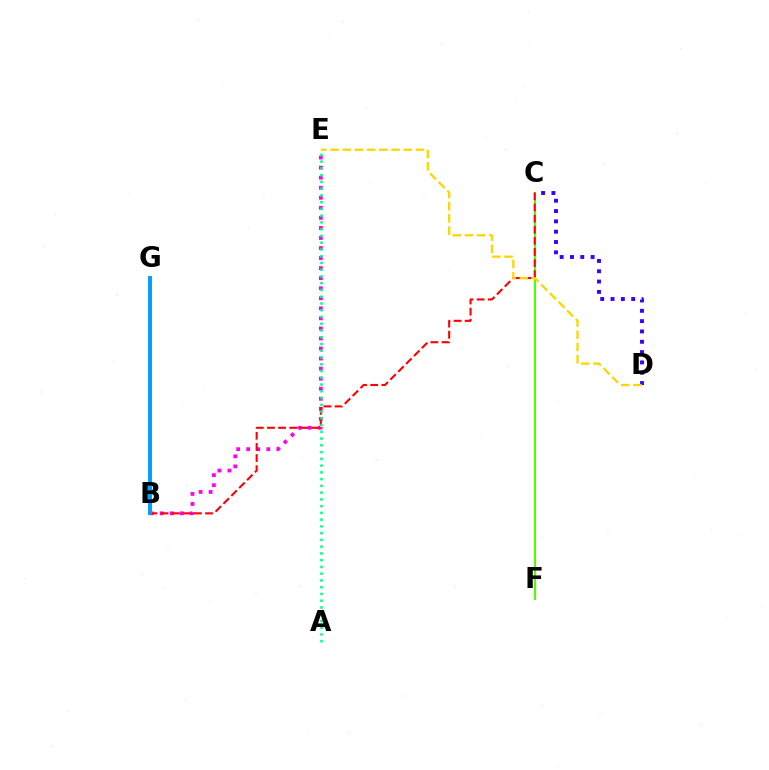{('C', 'D'): [{'color': '#3700ff', 'line_style': 'dotted', 'thickness': 2.8}], ('B', 'E'): [{'color': '#ff00ed', 'line_style': 'dotted', 'thickness': 2.73}], ('C', 'F'): [{'color': '#4fff00', 'line_style': 'solid', 'thickness': 1.5}], ('B', 'C'): [{'color': '#ff0000', 'line_style': 'dashed', 'thickness': 1.51}], ('A', 'E'): [{'color': '#00ff86', 'line_style': 'dotted', 'thickness': 1.84}], ('D', 'E'): [{'color': '#ffd500', 'line_style': 'dashed', 'thickness': 1.66}], ('B', 'G'): [{'color': '#009eff', 'line_style': 'solid', 'thickness': 2.84}]}